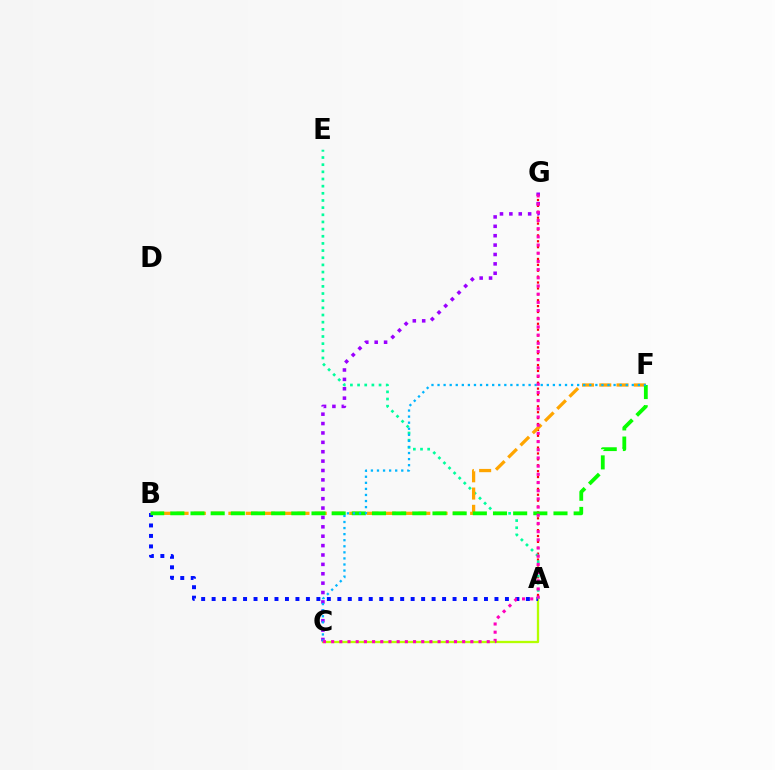{('A', 'G'): [{'color': '#ff0000', 'line_style': 'dotted', 'thickness': 1.6}], ('A', 'C'): [{'color': '#b3ff00', 'line_style': 'solid', 'thickness': 1.65}], ('C', 'G'): [{'color': '#9b00ff', 'line_style': 'dotted', 'thickness': 2.55}, {'color': '#ff00bd', 'line_style': 'dotted', 'thickness': 2.22}], ('A', 'B'): [{'color': '#0010ff', 'line_style': 'dotted', 'thickness': 2.85}], ('A', 'E'): [{'color': '#00ff9d', 'line_style': 'dotted', 'thickness': 1.95}], ('B', 'F'): [{'color': '#ffa500', 'line_style': 'dashed', 'thickness': 2.35}, {'color': '#08ff00', 'line_style': 'dashed', 'thickness': 2.74}], ('C', 'F'): [{'color': '#00b5ff', 'line_style': 'dotted', 'thickness': 1.65}]}